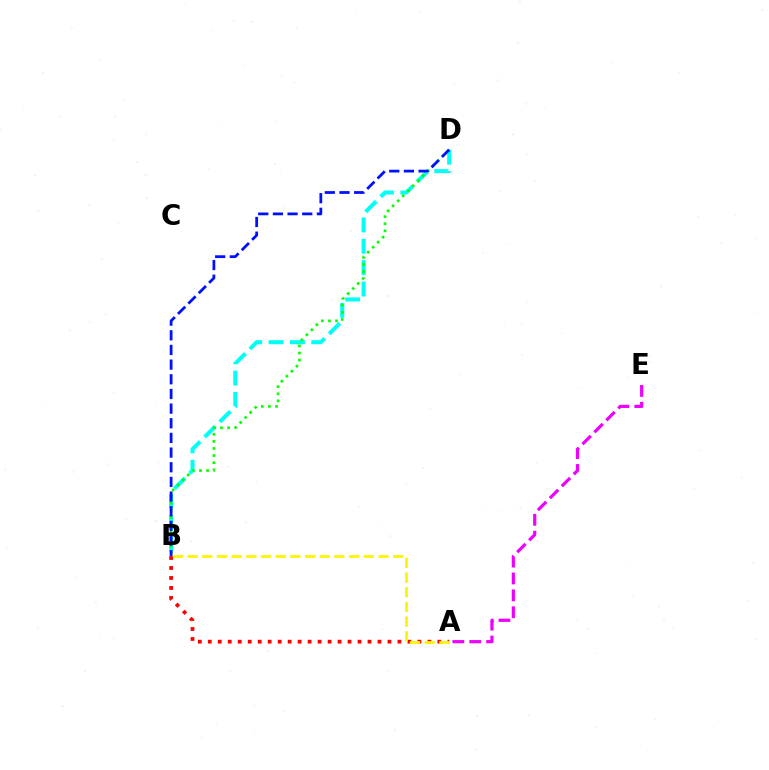{('B', 'D'): [{'color': '#00fff6', 'line_style': 'dashed', 'thickness': 2.9}, {'color': '#08ff00', 'line_style': 'dotted', 'thickness': 1.93}, {'color': '#0010ff', 'line_style': 'dashed', 'thickness': 1.99}], ('A', 'B'): [{'color': '#ff0000', 'line_style': 'dotted', 'thickness': 2.71}, {'color': '#fcf500', 'line_style': 'dashed', 'thickness': 2.0}], ('A', 'E'): [{'color': '#ee00ff', 'line_style': 'dashed', 'thickness': 2.29}]}